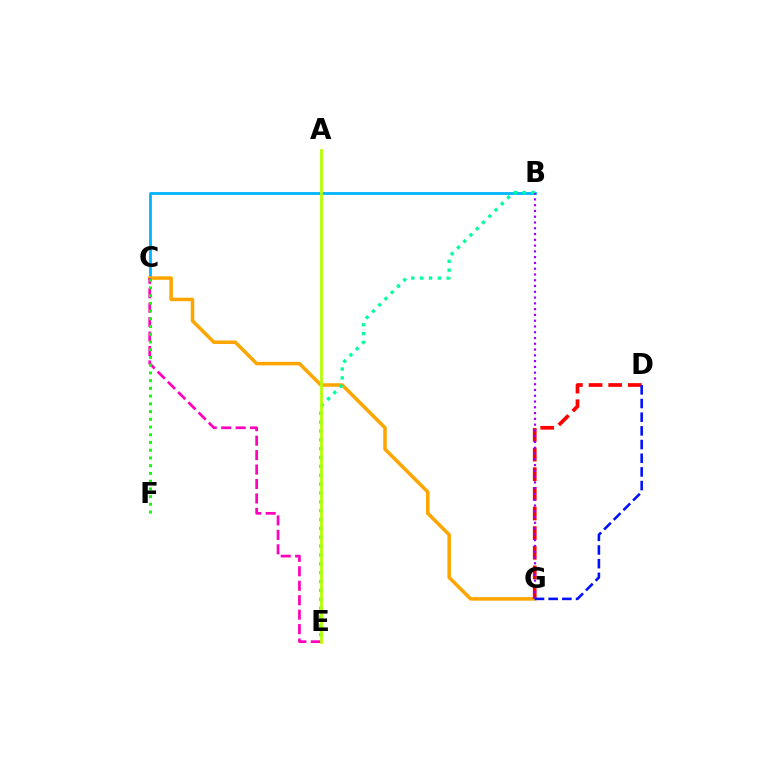{('B', 'C'): [{'color': '#00b5ff', 'line_style': 'solid', 'thickness': 2.01}], ('C', 'G'): [{'color': '#ffa500', 'line_style': 'solid', 'thickness': 2.54}], ('B', 'E'): [{'color': '#00ff9d', 'line_style': 'dotted', 'thickness': 2.41}], ('D', 'G'): [{'color': '#ff0000', 'line_style': 'dashed', 'thickness': 2.67}, {'color': '#0010ff', 'line_style': 'dashed', 'thickness': 1.86}], ('C', 'E'): [{'color': '#ff00bd', 'line_style': 'dashed', 'thickness': 1.96}], ('A', 'E'): [{'color': '#b3ff00', 'line_style': 'solid', 'thickness': 1.99}], ('C', 'F'): [{'color': '#08ff00', 'line_style': 'dotted', 'thickness': 2.1}], ('B', 'G'): [{'color': '#9b00ff', 'line_style': 'dotted', 'thickness': 1.57}]}